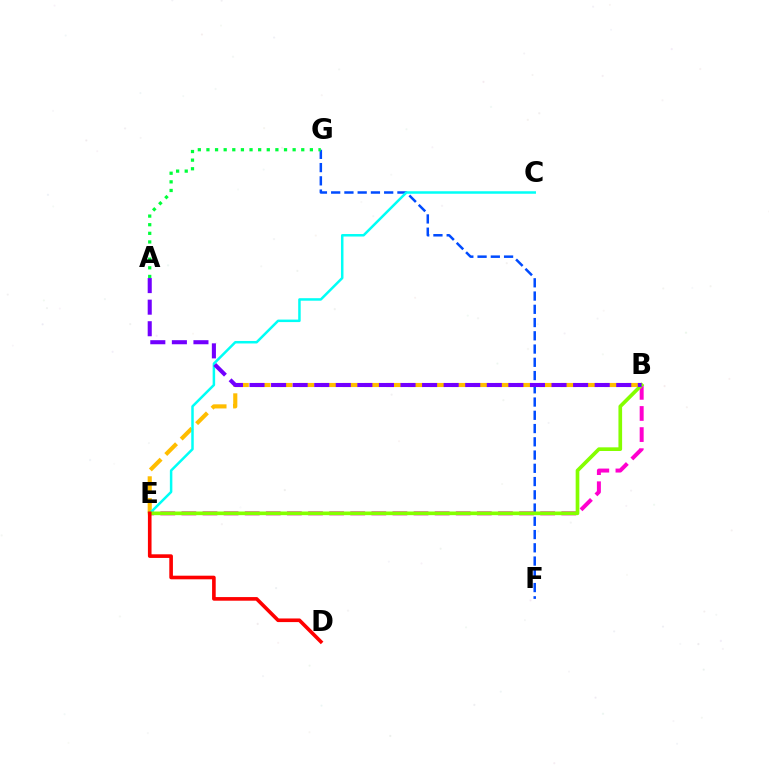{('B', 'E'): [{'color': '#ffbd00', 'line_style': 'dashed', 'thickness': 2.96}, {'color': '#ff00cf', 'line_style': 'dashed', 'thickness': 2.87}, {'color': '#84ff00', 'line_style': 'solid', 'thickness': 2.64}], ('F', 'G'): [{'color': '#004bff', 'line_style': 'dashed', 'thickness': 1.8}], ('A', 'G'): [{'color': '#00ff39', 'line_style': 'dotted', 'thickness': 2.34}], ('C', 'E'): [{'color': '#00fff6', 'line_style': 'solid', 'thickness': 1.8}], ('D', 'E'): [{'color': '#ff0000', 'line_style': 'solid', 'thickness': 2.61}], ('A', 'B'): [{'color': '#7200ff', 'line_style': 'dashed', 'thickness': 2.93}]}